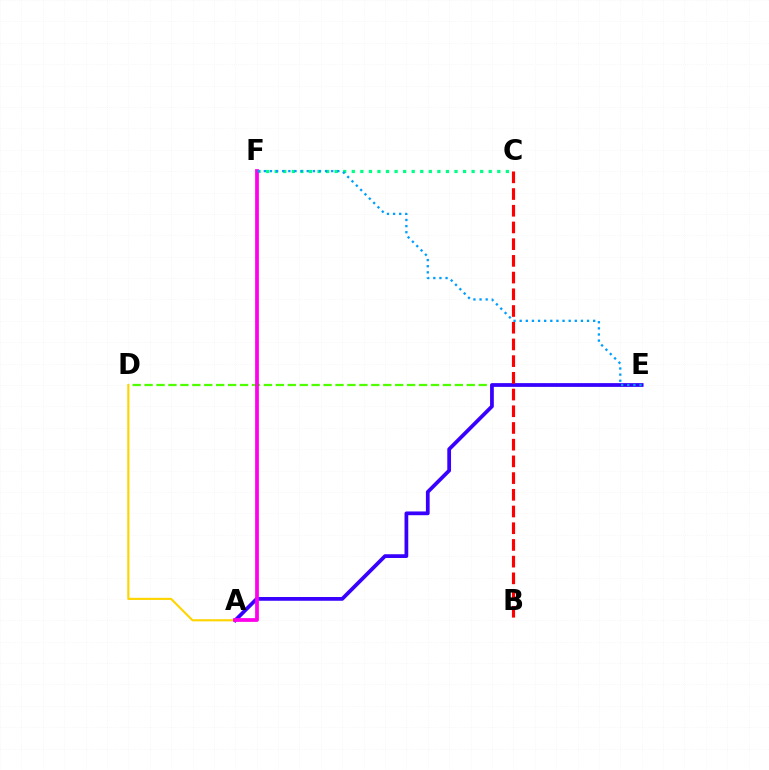{('D', 'E'): [{'color': '#4fff00', 'line_style': 'dashed', 'thickness': 1.62}], ('A', 'E'): [{'color': '#3700ff', 'line_style': 'solid', 'thickness': 2.69}], ('A', 'D'): [{'color': '#ffd500', 'line_style': 'solid', 'thickness': 1.53}], ('C', 'F'): [{'color': '#00ff86', 'line_style': 'dotted', 'thickness': 2.33}], ('B', 'C'): [{'color': '#ff0000', 'line_style': 'dashed', 'thickness': 2.27}], ('A', 'F'): [{'color': '#ff00ed', 'line_style': 'solid', 'thickness': 2.7}], ('E', 'F'): [{'color': '#009eff', 'line_style': 'dotted', 'thickness': 1.66}]}